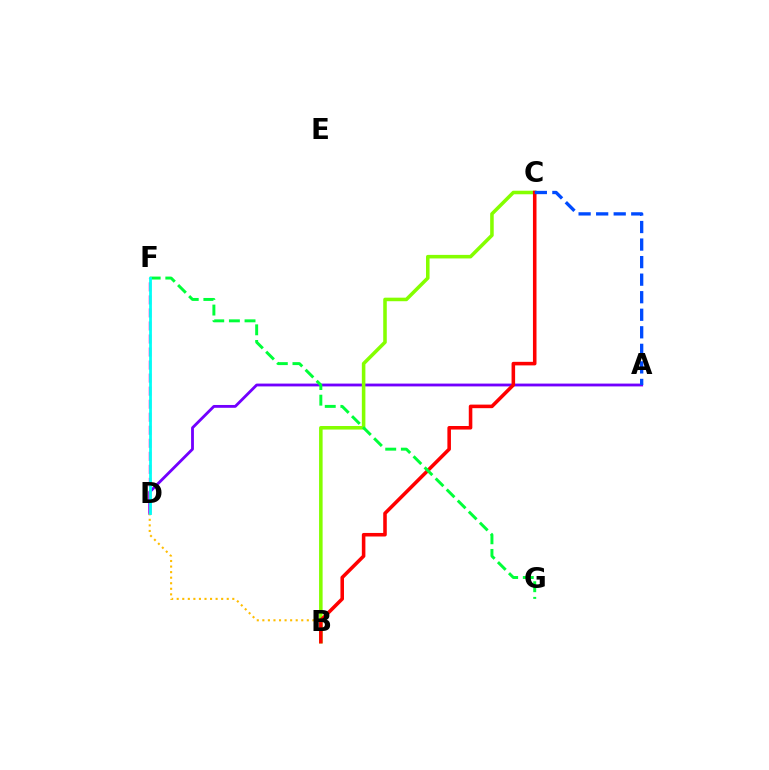{('A', 'D'): [{'color': '#7200ff', 'line_style': 'solid', 'thickness': 2.03}], ('B', 'D'): [{'color': '#ffbd00', 'line_style': 'dotted', 'thickness': 1.51}], ('B', 'C'): [{'color': '#84ff00', 'line_style': 'solid', 'thickness': 2.56}, {'color': '#ff0000', 'line_style': 'solid', 'thickness': 2.56}], ('D', 'F'): [{'color': '#ff00cf', 'line_style': 'dashed', 'thickness': 1.77}, {'color': '#00fff6', 'line_style': 'solid', 'thickness': 2.0}], ('A', 'C'): [{'color': '#004bff', 'line_style': 'dashed', 'thickness': 2.38}], ('F', 'G'): [{'color': '#00ff39', 'line_style': 'dashed', 'thickness': 2.12}]}